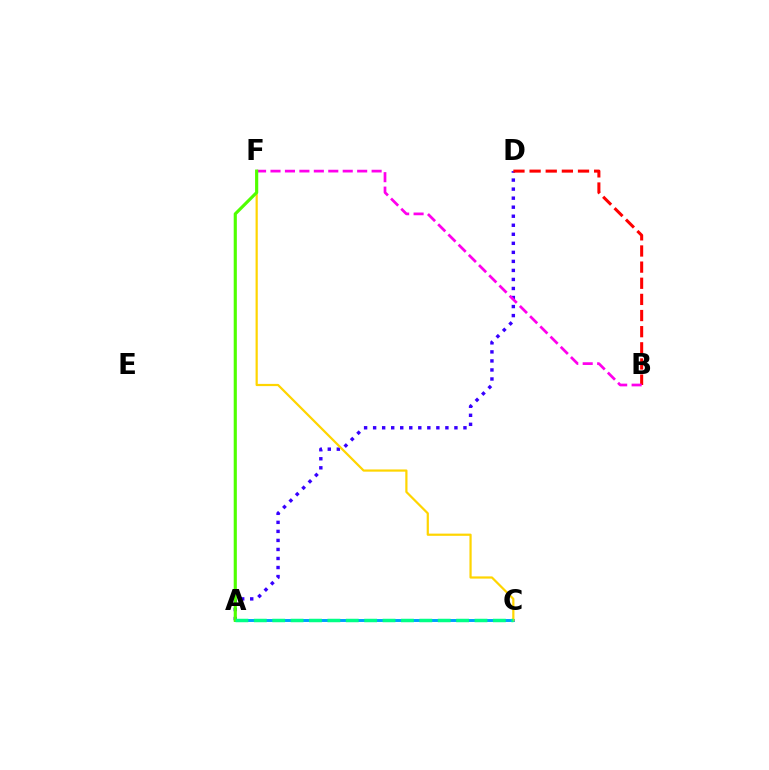{('A', 'D'): [{'color': '#3700ff', 'line_style': 'dotted', 'thickness': 2.45}], ('B', 'D'): [{'color': '#ff0000', 'line_style': 'dashed', 'thickness': 2.19}], ('A', 'C'): [{'color': '#009eff', 'line_style': 'solid', 'thickness': 2.11}, {'color': '#00ff86', 'line_style': 'dashed', 'thickness': 2.5}], ('C', 'F'): [{'color': '#ffd500', 'line_style': 'solid', 'thickness': 1.59}], ('B', 'F'): [{'color': '#ff00ed', 'line_style': 'dashed', 'thickness': 1.96}], ('A', 'F'): [{'color': '#4fff00', 'line_style': 'solid', 'thickness': 2.26}]}